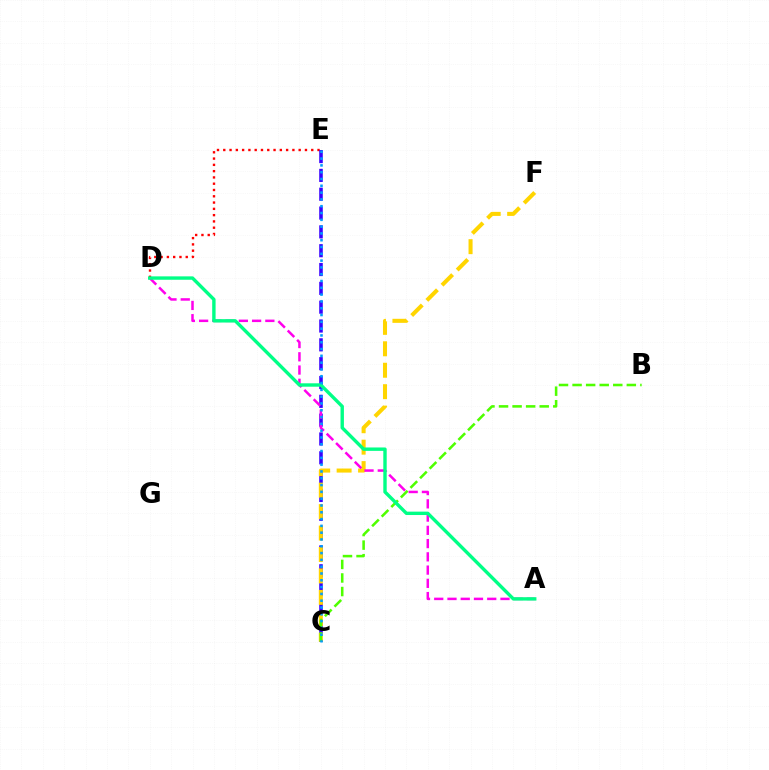{('D', 'E'): [{'color': '#ff0000', 'line_style': 'dotted', 'thickness': 1.71}], ('C', 'E'): [{'color': '#3700ff', 'line_style': 'dashed', 'thickness': 2.56}, {'color': '#009eff', 'line_style': 'dotted', 'thickness': 1.85}], ('C', 'F'): [{'color': '#ffd500', 'line_style': 'dashed', 'thickness': 2.91}], ('A', 'D'): [{'color': '#ff00ed', 'line_style': 'dashed', 'thickness': 1.8}, {'color': '#00ff86', 'line_style': 'solid', 'thickness': 2.44}], ('B', 'C'): [{'color': '#4fff00', 'line_style': 'dashed', 'thickness': 1.84}]}